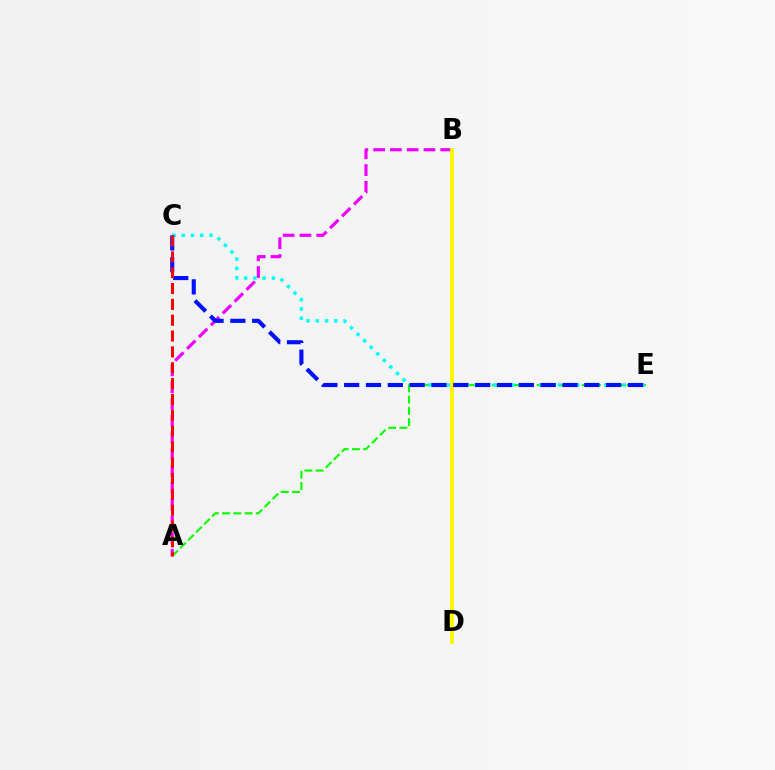{('A', 'B'): [{'color': '#ee00ff', 'line_style': 'dashed', 'thickness': 2.28}], ('A', 'E'): [{'color': '#08ff00', 'line_style': 'dashed', 'thickness': 1.53}], ('B', 'D'): [{'color': '#fcf500', 'line_style': 'solid', 'thickness': 2.78}], ('C', 'E'): [{'color': '#00fff6', 'line_style': 'dotted', 'thickness': 2.52}, {'color': '#0010ff', 'line_style': 'dashed', 'thickness': 2.97}], ('A', 'C'): [{'color': '#ff0000', 'line_style': 'dashed', 'thickness': 2.15}]}